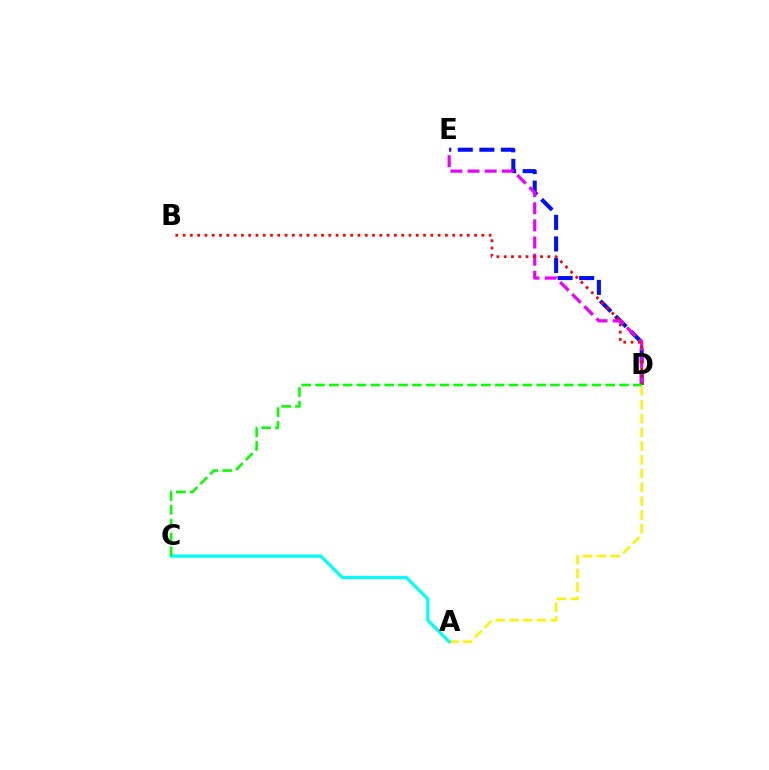{('D', 'E'): [{'color': '#0010ff', 'line_style': 'dashed', 'thickness': 2.93}, {'color': '#ee00ff', 'line_style': 'dashed', 'thickness': 2.33}], ('A', 'D'): [{'color': '#fcf500', 'line_style': 'dashed', 'thickness': 1.87}], ('A', 'C'): [{'color': '#00fff6', 'line_style': 'solid', 'thickness': 2.29}], ('B', 'D'): [{'color': '#ff0000', 'line_style': 'dotted', 'thickness': 1.98}], ('C', 'D'): [{'color': '#08ff00', 'line_style': 'dashed', 'thickness': 1.88}]}